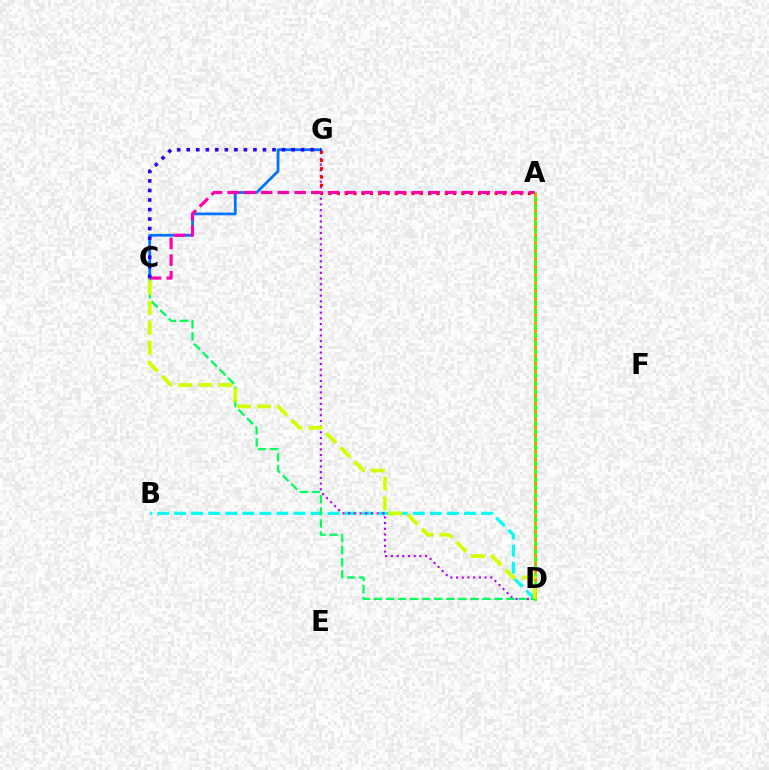{('B', 'D'): [{'color': '#00fff6', 'line_style': 'dashed', 'thickness': 2.32}], ('C', 'G'): [{'color': '#0074ff', 'line_style': 'solid', 'thickness': 1.99}, {'color': '#2500ff', 'line_style': 'dotted', 'thickness': 2.59}], ('D', 'G'): [{'color': '#b900ff', 'line_style': 'dotted', 'thickness': 1.55}], ('A', 'D'): [{'color': '#3dff00', 'line_style': 'solid', 'thickness': 2.1}, {'color': '#ff9400', 'line_style': 'dotted', 'thickness': 2.18}], ('C', 'D'): [{'color': '#00ff5c', 'line_style': 'dashed', 'thickness': 1.64}, {'color': '#d1ff00', 'line_style': 'dashed', 'thickness': 2.72}], ('A', 'G'): [{'color': '#ff0000', 'line_style': 'dotted', 'thickness': 2.26}], ('A', 'C'): [{'color': '#ff00ac', 'line_style': 'dashed', 'thickness': 2.27}]}